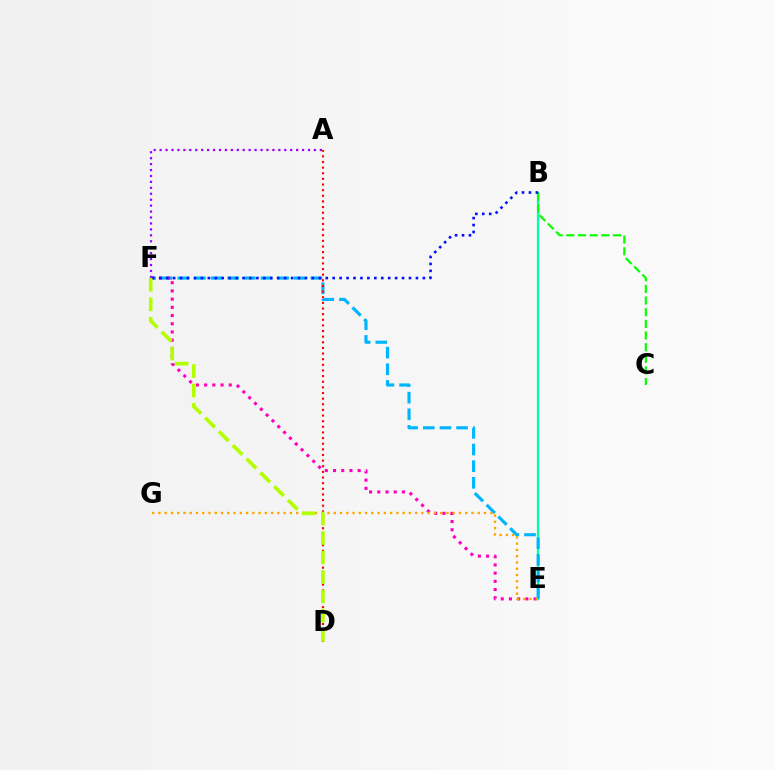{('B', 'E'): [{'color': '#00ff9d', 'line_style': 'solid', 'thickness': 1.59}], ('E', 'F'): [{'color': '#00b5ff', 'line_style': 'dashed', 'thickness': 2.26}, {'color': '#ff00bd', 'line_style': 'dotted', 'thickness': 2.23}], ('A', 'F'): [{'color': '#9b00ff', 'line_style': 'dotted', 'thickness': 1.61}], ('B', 'C'): [{'color': '#08ff00', 'line_style': 'dashed', 'thickness': 1.58}], ('B', 'F'): [{'color': '#0010ff', 'line_style': 'dotted', 'thickness': 1.88}], ('E', 'G'): [{'color': '#ffa500', 'line_style': 'dotted', 'thickness': 1.7}], ('A', 'D'): [{'color': '#ff0000', 'line_style': 'dotted', 'thickness': 1.53}], ('D', 'F'): [{'color': '#b3ff00', 'line_style': 'dashed', 'thickness': 2.64}]}